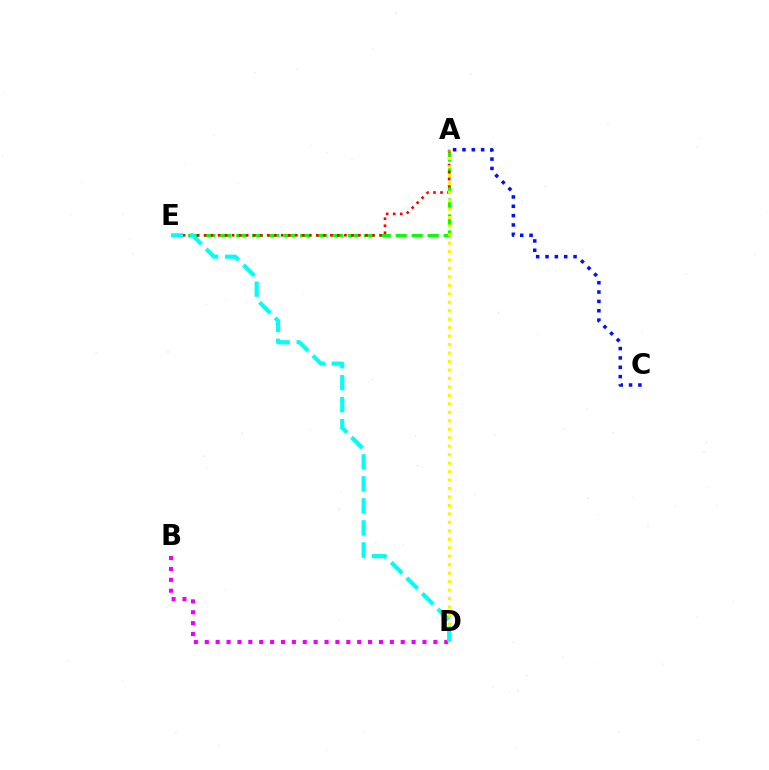{('A', 'E'): [{'color': '#08ff00', 'line_style': 'dashed', 'thickness': 2.17}, {'color': '#ff0000', 'line_style': 'dotted', 'thickness': 1.91}], ('B', 'D'): [{'color': '#ee00ff', 'line_style': 'dotted', 'thickness': 2.96}], ('A', 'D'): [{'color': '#fcf500', 'line_style': 'dotted', 'thickness': 2.3}], ('A', 'C'): [{'color': '#0010ff', 'line_style': 'dotted', 'thickness': 2.54}], ('D', 'E'): [{'color': '#00fff6', 'line_style': 'dashed', 'thickness': 2.99}]}